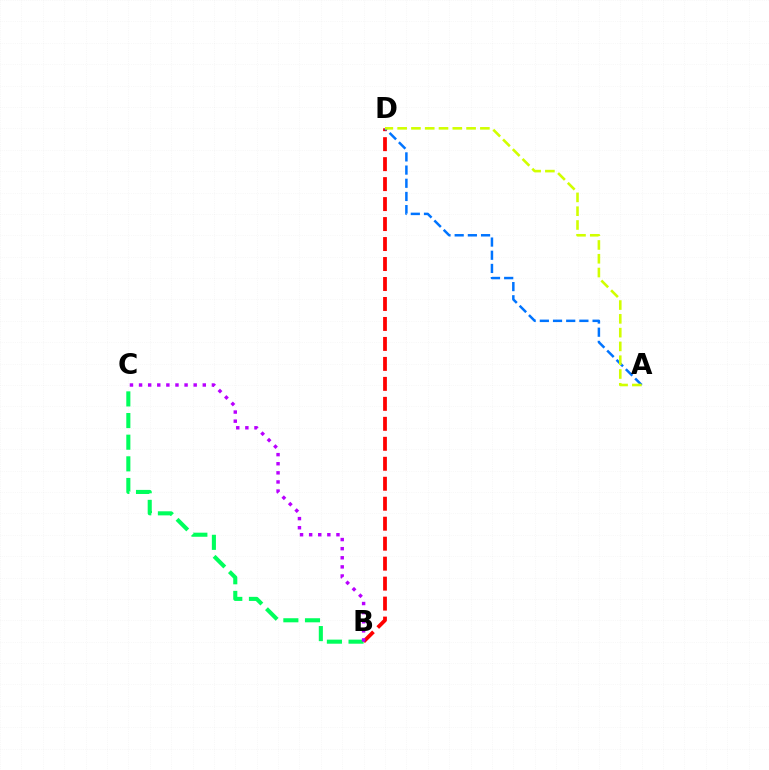{('B', 'D'): [{'color': '#ff0000', 'line_style': 'dashed', 'thickness': 2.71}], ('B', 'C'): [{'color': '#00ff5c', 'line_style': 'dashed', 'thickness': 2.94}, {'color': '#b900ff', 'line_style': 'dotted', 'thickness': 2.47}], ('A', 'D'): [{'color': '#0074ff', 'line_style': 'dashed', 'thickness': 1.79}, {'color': '#d1ff00', 'line_style': 'dashed', 'thickness': 1.87}]}